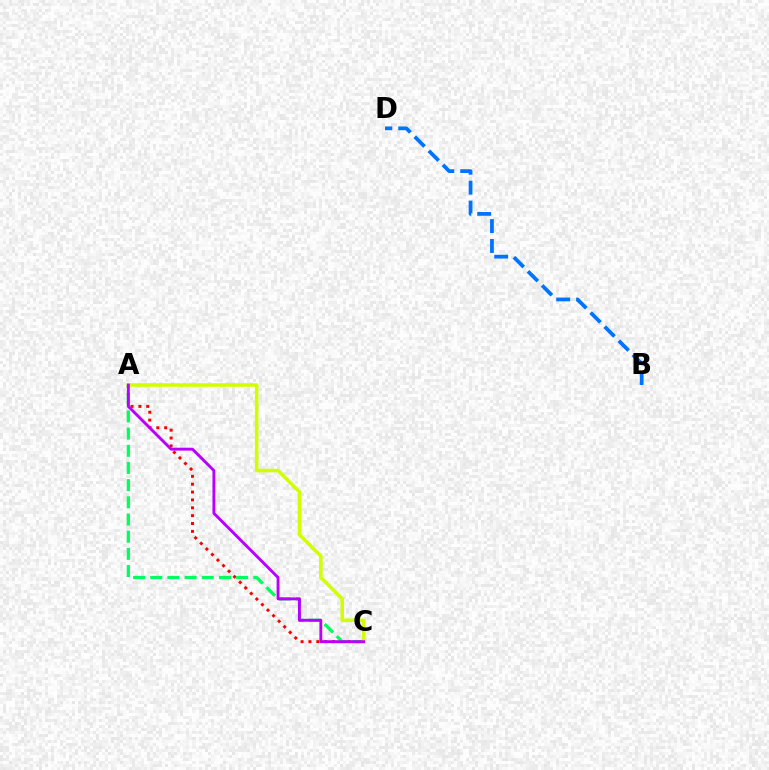{('A', 'C'): [{'color': '#ff0000', 'line_style': 'dotted', 'thickness': 2.14}, {'color': '#00ff5c', 'line_style': 'dashed', 'thickness': 2.33}, {'color': '#d1ff00', 'line_style': 'solid', 'thickness': 2.56}, {'color': '#b900ff', 'line_style': 'solid', 'thickness': 2.08}], ('B', 'D'): [{'color': '#0074ff', 'line_style': 'dashed', 'thickness': 2.71}]}